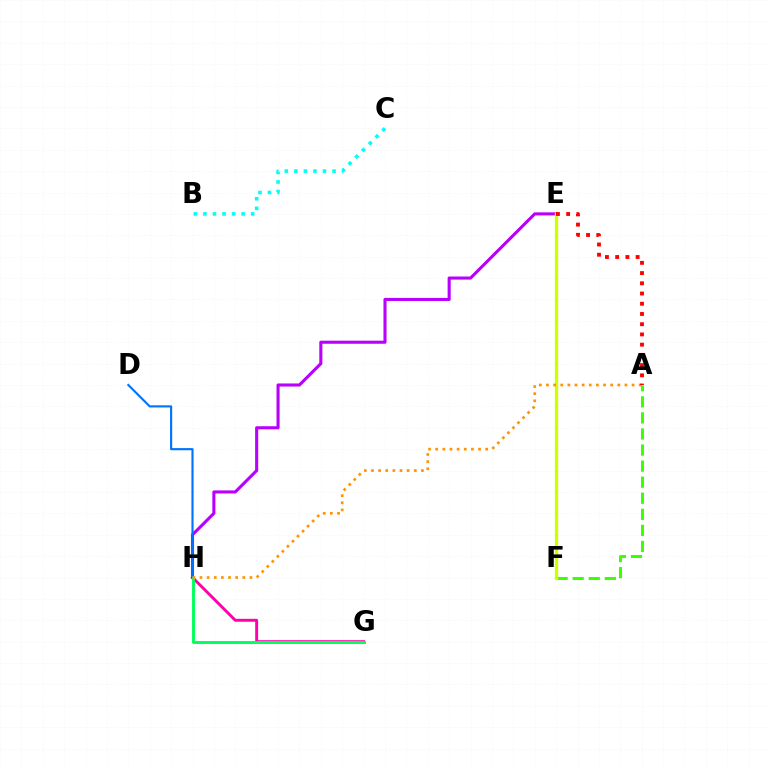{('E', 'F'): [{'color': '#2500ff', 'line_style': 'solid', 'thickness': 2.1}, {'color': '#d1ff00', 'line_style': 'solid', 'thickness': 2.39}], ('B', 'C'): [{'color': '#00fff6', 'line_style': 'dotted', 'thickness': 2.59}], ('A', 'F'): [{'color': '#3dff00', 'line_style': 'dashed', 'thickness': 2.18}], ('G', 'H'): [{'color': '#ff00ac', 'line_style': 'solid', 'thickness': 2.1}, {'color': '#00ff5c', 'line_style': 'solid', 'thickness': 2.09}], ('E', 'H'): [{'color': '#b900ff', 'line_style': 'solid', 'thickness': 2.22}], ('D', 'H'): [{'color': '#0074ff', 'line_style': 'solid', 'thickness': 1.54}], ('A', 'H'): [{'color': '#ff9400', 'line_style': 'dotted', 'thickness': 1.94}], ('A', 'E'): [{'color': '#ff0000', 'line_style': 'dotted', 'thickness': 2.78}]}